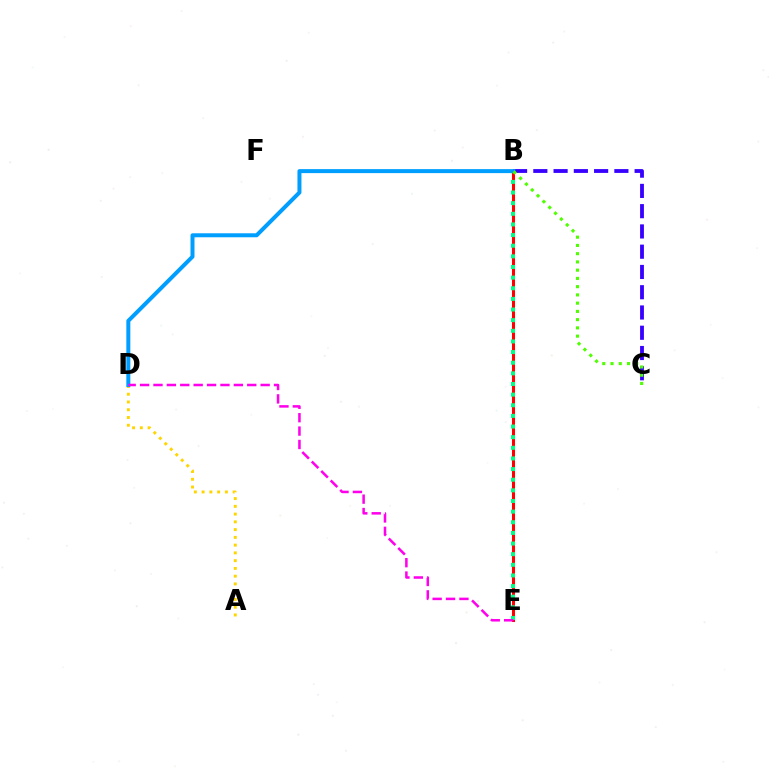{('A', 'D'): [{'color': '#ffd500', 'line_style': 'dotted', 'thickness': 2.11}], ('B', 'E'): [{'color': '#ff0000', 'line_style': 'solid', 'thickness': 2.19}, {'color': '#00ff86', 'line_style': 'dotted', 'thickness': 2.89}], ('B', 'C'): [{'color': '#3700ff', 'line_style': 'dashed', 'thickness': 2.75}, {'color': '#4fff00', 'line_style': 'dotted', 'thickness': 2.24}], ('B', 'D'): [{'color': '#009eff', 'line_style': 'solid', 'thickness': 2.87}], ('D', 'E'): [{'color': '#ff00ed', 'line_style': 'dashed', 'thickness': 1.82}]}